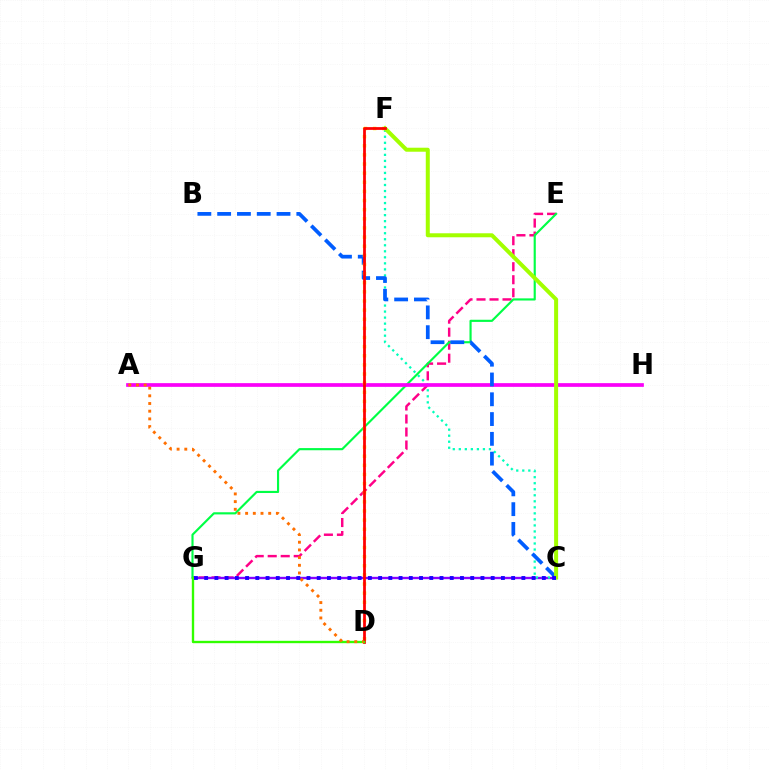{('E', 'G'): [{'color': '#ff0088', 'line_style': 'dashed', 'thickness': 1.77}, {'color': '#00ff45', 'line_style': 'solid', 'thickness': 1.55}], ('C', 'G'): [{'color': '#00d3ff', 'line_style': 'solid', 'thickness': 1.56}, {'color': '#8a00ff', 'line_style': 'solid', 'thickness': 1.64}, {'color': '#1900ff', 'line_style': 'dotted', 'thickness': 2.78}], ('C', 'F'): [{'color': '#00ffbb', 'line_style': 'dotted', 'thickness': 1.64}, {'color': '#a2ff00', 'line_style': 'solid', 'thickness': 2.88}], ('A', 'H'): [{'color': '#fa00f9', 'line_style': 'solid', 'thickness': 2.67}], ('B', 'C'): [{'color': '#005dff', 'line_style': 'dashed', 'thickness': 2.69}], ('D', 'F'): [{'color': '#ffe600', 'line_style': 'dotted', 'thickness': 2.48}, {'color': '#ff0000', 'line_style': 'solid', 'thickness': 1.99}], ('D', 'G'): [{'color': '#31ff00', 'line_style': 'solid', 'thickness': 1.7}], ('A', 'D'): [{'color': '#ff7000', 'line_style': 'dotted', 'thickness': 2.09}]}